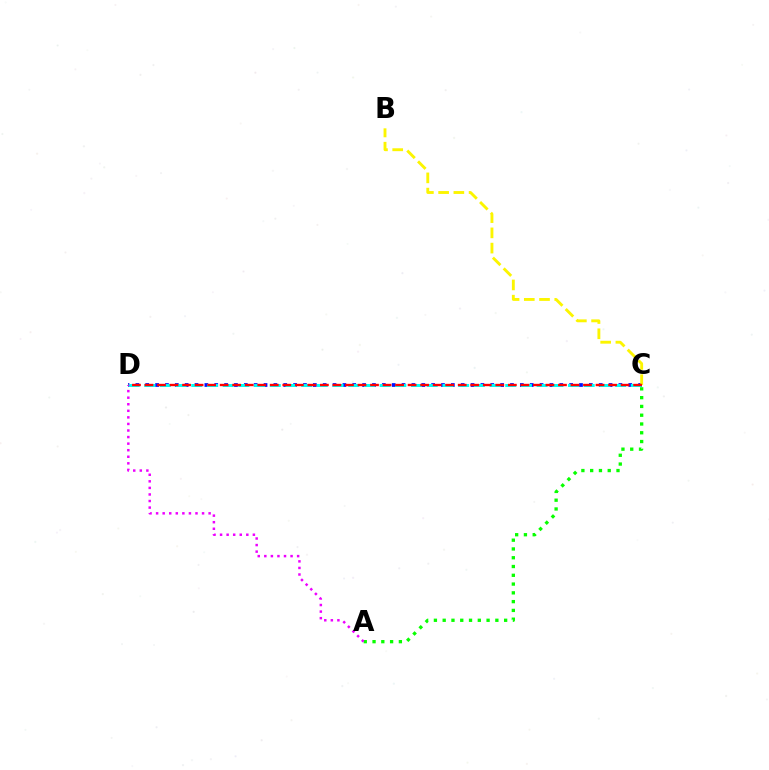{('C', 'D'): [{'color': '#0010ff', 'line_style': 'dotted', 'thickness': 2.68}, {'color': '#00fff6', 'line_style': 'dashed', 'thickness': 2.13}, {'color': '#ff0000', 'line_style': 'dashed', 'thickness': 1.7}], ('B', 'C'): [{'color': '#fcf500', 'line_style': 'dashed', 'thickness': 2.07}], ('A', 'C'): [{'color': '#08ff00', 'line_style': 'dotted', 'thickness': 2.39}], ('A', 'D'): [{'color': '#ee00ff', 'line_style': 'dotted', 'thickness': 1.78}]}